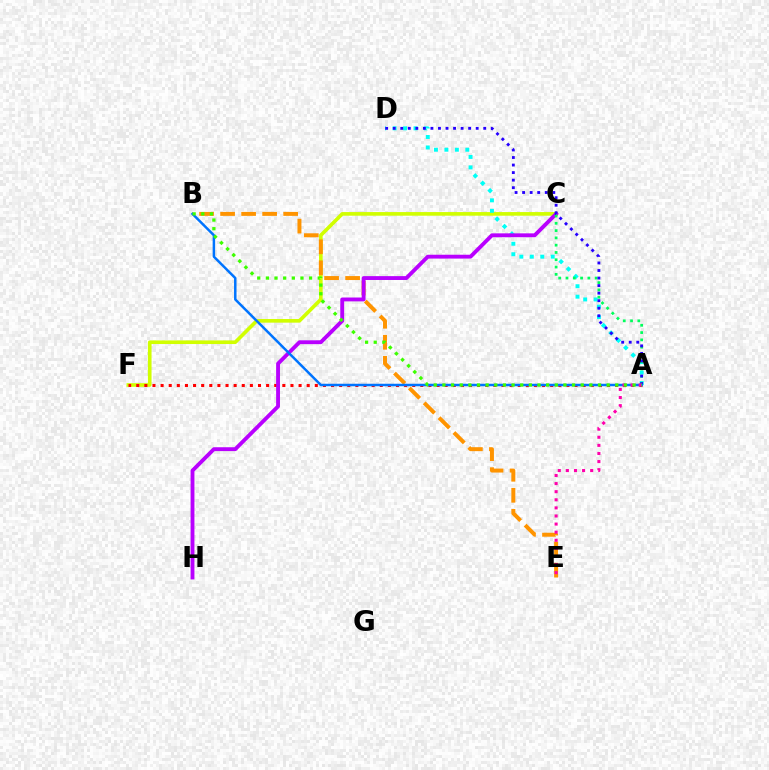{('C', 'F'): [{'color': '#d1ff00', 'line_style': 'solid', 'thickness': 2.62}], ('A', 'F'): [{'color': '#ff0000', 'line_style': 'dotted', 'thickness': 2.21}], ('B', 'E'): [{'color': '#ff9400', 'line_style': 'dashed', 'thickness': 2.86}], ('A', 'D'): [{'color': '#00fff6', 'line_style': 'dotted', 'thickness': 2.84}, {'color': '#2500ff', 'line_style': 'dotted', 'thickness': 2.05}], ('C', 'H'): [{'color': '#b900ff', 'line_style': 'solid', 'thickness': 2.78}], ('A', 'C'): [{'color': '#00ff5c', 'line_style': 'dotted', 'thickness': 1.98}], ('A', 'B'): [{'color': '#0074ff', 'line_style': 'solid', 'thickness': 1.79}, {'color': '#3dff00', 'line_style': 'dotted', 'thickness': 2.35}], ('A', 'E'): [{'color': '#ff00ac', 'line_style': 'dotted', 'thickness': 2.2}]}